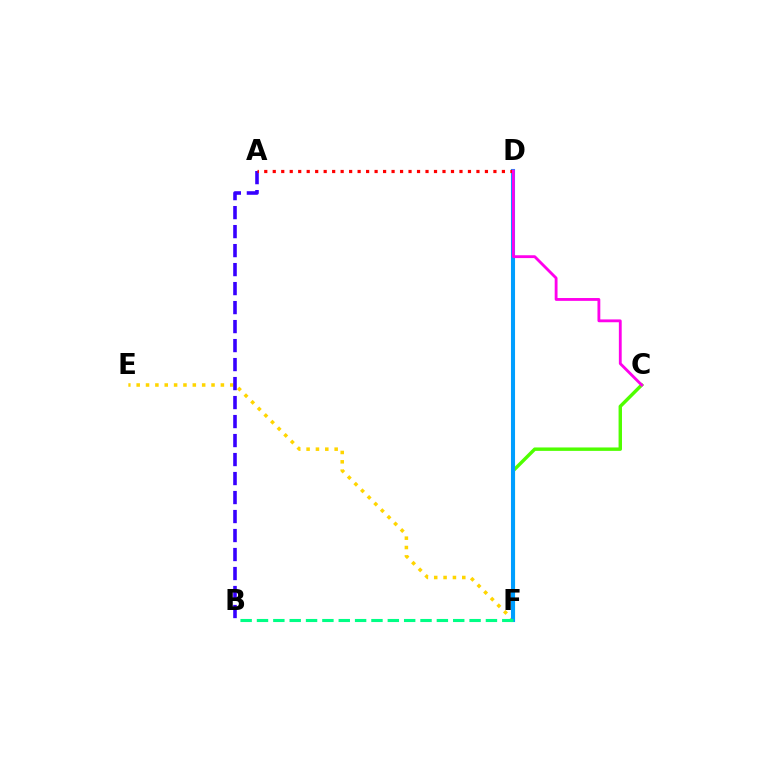{('C', 'F'): [{'color': '#4fff00', 'line_style': 'solid', 'thickness': 2.46}], ('E', 'F'): [{'color': '#ffd500', 'line_style': 'dotted', 'thickness': 2.54}], ('A', 'B'): [{'color': '#3700ff', 'line_style': 'dashed', 'thickness': 2.58}], ('D', 'F'): [{'color': '#009eff', 'line_style': 'solid', 'thickness': 2.93}], ('A', 'D'): [{'color': '#ff0000', 'line_style': 'dotted', 'thickness': 2.31}], ('C', 'D'): [{'color': '#ff00ed', 'line_style': 'solid', 'thickness': 2.04}], ('B', 'F'): [{'color': '#00ff86', 'line_style': 'dashed', 'thickness': 2.22}]}